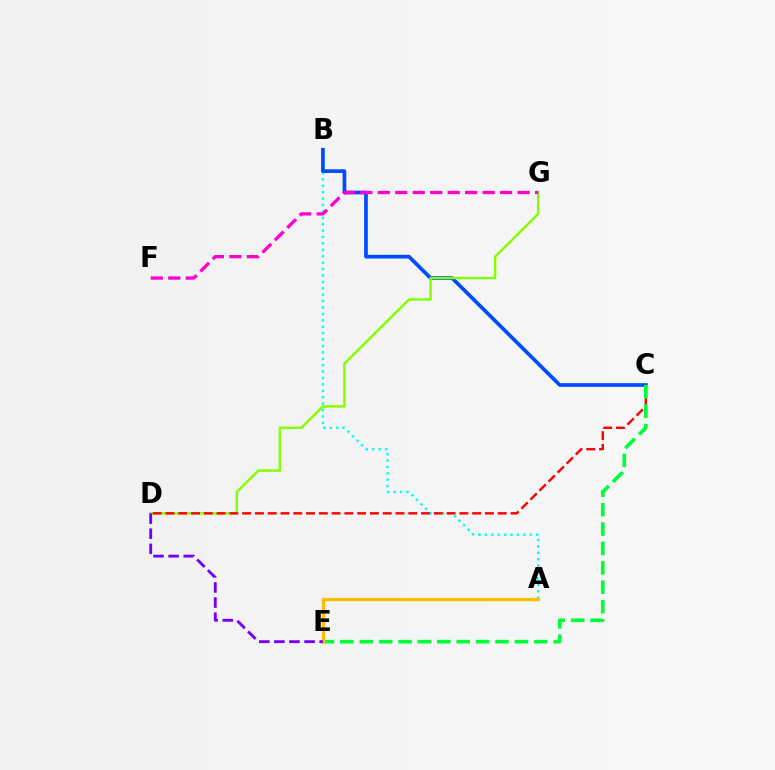{('A', 'B'): [{'color': '#00fff6', 'line_style': 'dotted', 'thickness': 1.74}], ('B', 'C'): [{'color': '#004bff', 'line_style': 'solid', 'thickness': 2.65}], ('D', 'G'): [{'color': '#84ff00', 'line_style': 'solid', 'thickness': 1.77}], ('C', 'D'): [{'color': '#ff0000', 'line_style': 'dashed', 'thickness': 1.74}], ('C', 'E'): [{'color': '#00ff39', 'line_style': 'dashed', 'thickness': 2.64}], ('A', 'E'): [{'color': '#ffbd00', 'line_style': 'solid', 'thickness': 2.34}], ('D', 'E'): [{'color': '#7200ff', 'line_style': 'dashed', 'thickness': 2.05}], ('F', 'G'): [{'color': '#ff00cf', 'line_style': 'dashed', 'thickness': 2.37}]}